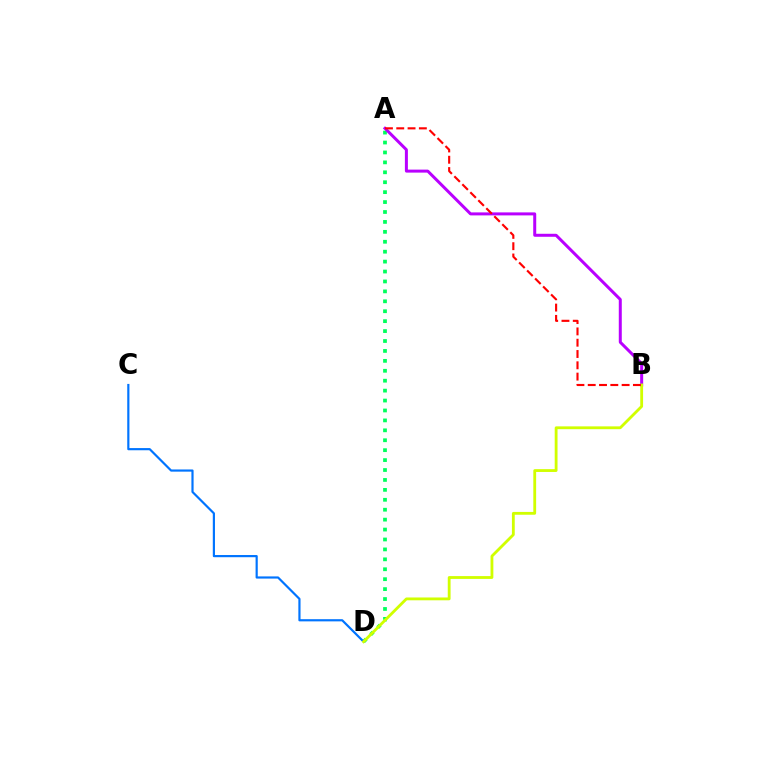{('A', 'D'): [{'color': '#00ff5c', 'line_style': 'dotted', 'thickness': 2.7}], ('A', 'B'): [{'color': '#b900ff', 'line_style': 'solid', 'thickness': 2.16}, {'color': '#ff0000', 'line_style': 'dashed', 'thickness': 1.54}], ('C', 'D'): [{'color': '#0074ff', 'line_style': 'solid', 'thickness': 1.57}], ('B', 'D'): [{'color': '#d1ff00', 'line_style': 'solid', 'thickness': 2.03}]}